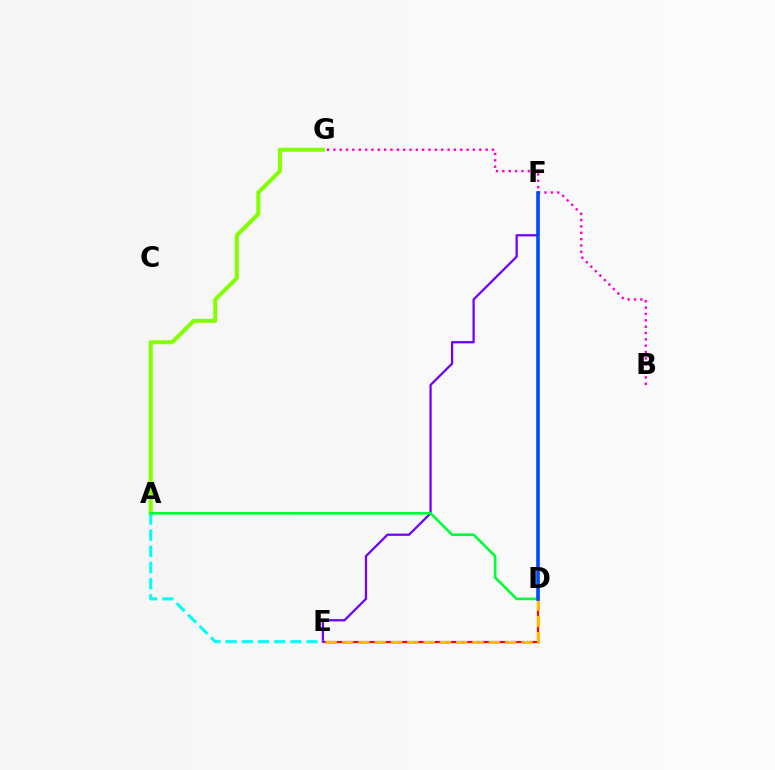{('D', 'E'): [{'color': '#ff0000', 'line_style': 'solid', 'thickness': 1.56}, {'color': '#ffbd00', 'line_style': 'dashed', 'thickness': 2.21}], ('A', 'G'): [{'color': '#84ff00', 'line_style': 'solid', 'thickness': 2.9}], ('E', 'F'): [{'color': '#7200ff', 'line_style': 'solid', 'thickness': 1.62}], ('A', 'E'): [{'color': '#00fff6', 'line_style': 'dashed', 'thickness': 2.2}], ('A', 'D'): [{'color': '#00ff39', 'line_style': 'solid', 'thickness': 1.91}], ('B', 'G'): [{'color': '#ff00cf', 'line_style': 'dotted', 'thickness': 1.72}], ('D', 'F'): [{'color': '#004bff', 'line_style': 'solid', 'thickness': 2.61}]}